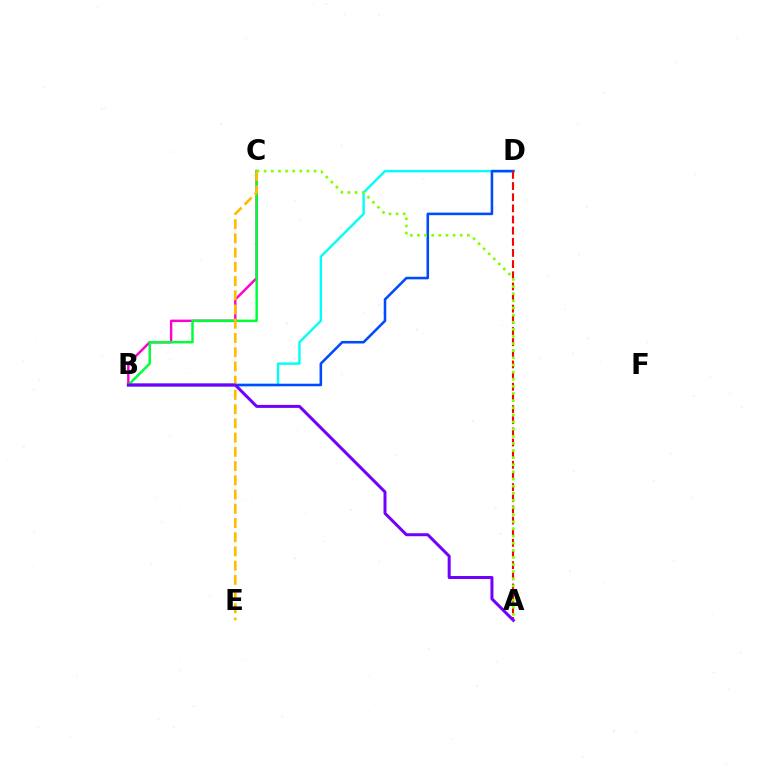{('B', 'D'): [{'color': '#00fff6', 'line_style': 'solid', 'thickness': 1.71}, {'color': '#004bff', 'line_style': 'solid', 'thickness': 1.85}], ('B', 'C'): [{'color': '#ff00cf', 'line_style': 'solid', 'thickness': 1.75}, {'color': '#00ff39', 'line_style': 'solid', 'thickness': 1.78}], ('A', 'D'): [{'color': '#ff0000', 'line_style': 'dashed', 'thickness': 1.51}], ('C', 'E'): [{'color': '#ffbd00', 'line_style': 'dashed', 'thickness': 1.93}], ('A', 'B'): [{'color': '#7200ff', 'line_style': 'solid', 'thickness': 2.16}], ('A', 'C'): [{'color': '#84ff00', 'line_style': 'dotted', 'thickness': 1.94}]}